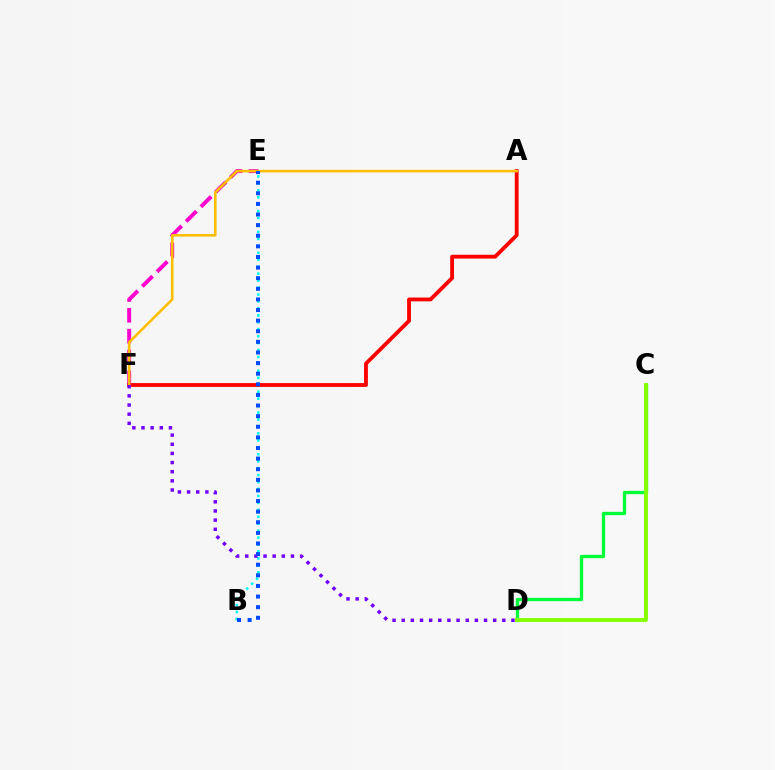{('B', 'E'): [{'color': '#00fff6', 'line_style': 'dotted', 'thickness': 1.89}, {'color': '#004bff', 'line_style': 'dotted', 'thickness': 2.88}], ('E', 'F'): [{'color': '#ff00cf', 'line_style': 'dashed', 'thickness': 2.83}], ('A', 'F'): [{'color': '#ff0000', 'line_style': 'solid', 'thickness': 2.75}, {'color': '#ffbd00', 'line_style': 'solid', 'thickness': 1.86}], ('D', 'F'): [{'color': '#7200ff', 'line_style': 'dotted', 'thickness': 2.49}], ('C', 'D'): [{'color': '#00ff39', 'line_style': 'solid', 'thickness': 2.4}, {'color': '#84ff00', 'line_style': 'solid', 'thickness': 2.8}]}